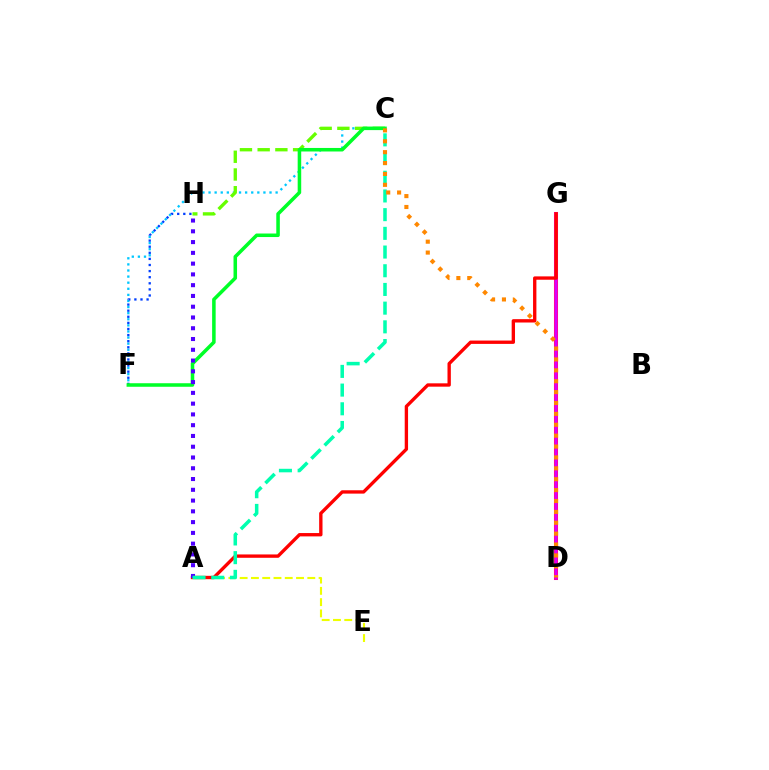{('D', 'G'): [{'color': '#ff00a0', 'line_style': 'solid', 'thickness': 2.92}, {'color': '#d600ff', 'line_style': 'solid', 'thickness': 1.54}], ('C', 'F'): [{'color': '#00c7ff', 'line_style': 'dotted', 'thickness': 1.66}, {'color': '#00ff27', 'line_style': 'solid', 'thickness': 2.54}], ('C', 'H'): [{'color': '#66ff00', 'line_style': 'dashed', 'thickness': 2.41}], ('A', 'E'): [{'color': '#eeff00', 'line_style': 'dashed', 'thickness': 1.53}], ('F', 'H'): [{'color': '#003fff', 'line_style': 'dotted', 'thickness': 1.66}], ('A', 'G'): [{'color': '#ff0000', 'line_style': 'solid', 'thickness': 2.41}], ('A', 'H'): [{'color': '#4f00ff', 'line_style': 'dotted', 'thickness': 2.93}], ('A', 'C'): [{'color': '#00ffaf', 'line_style': 'dashed', 'thickness': 2.54}], ('C', 'D'): [{'color': '#ff8800', 'line_style': 'dotted', 'thickness': 2.96}]}